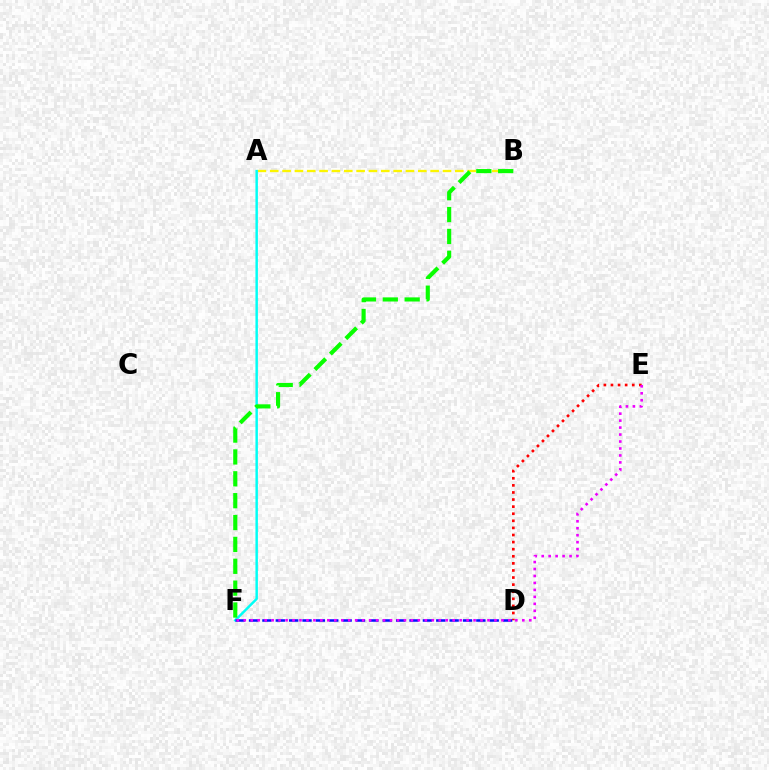{('D', 'E'): [{'color': '#ff0000', 'line_style': 'dotted', 'thickness': 1.93}], ('A', 'B'): [{'color': '#fcf500', 'line_style': 'dashed', 'thickness': 1.68}], ('A', 'F'): [{'color': '#00fff6', 'line_style': 'solid', 'thickness': 1.77}], ('B', 'F'): [{'color': '#08ff00', 'line_style': 'dashed', 'thickness': 2.97}], ('D', 'F'): [{'color': '#0010ff', 'line_style': 'dashed', 'thickness': 1.82}], ('E', 'F'): [{'color': '#ee00ff', 'line_style': 'dotted', 'thickness': 1.89}]}